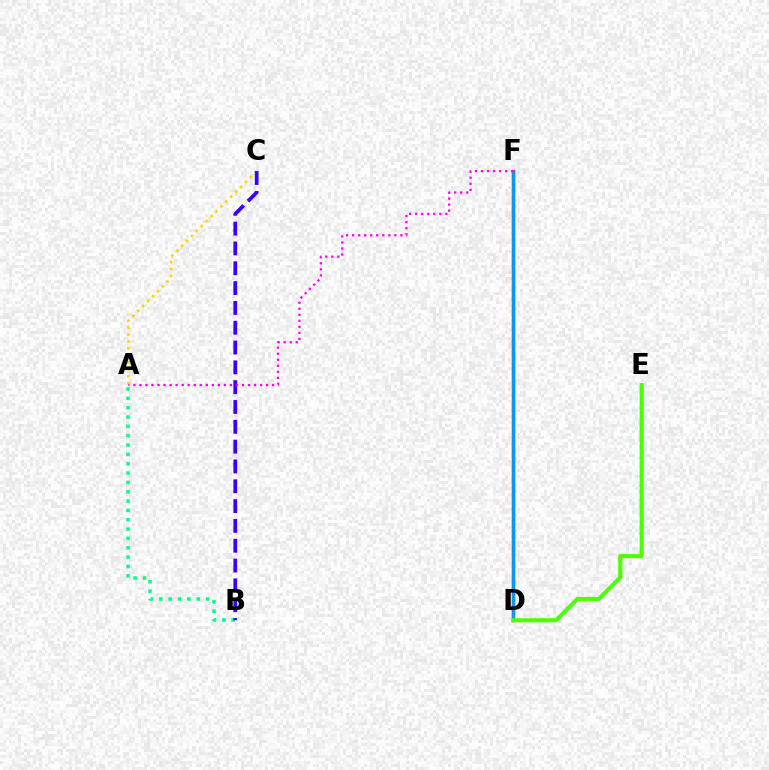{('D', 'F'): [{'color': '#ff0000', 'line_style': 'solid', 'thickness': 2.49}, {'color': '#009eff', 'line_style': 'solid', 'thickness': 2.05}], ('A', 'C'): [{'color': '#ffd500', 'line_style': 'dotted', 'thickness': 1.89}], ('A', 'B'): [{'color': '#00ff86', 'line_style': 'dotted', 'thickness': 2.54}], ('B', 'C'): [{'color': '#3700ff', 'line_style': 'dashed', 'thickness': 2.69}], ('D', 'E'): [{'color': '#4fff00', 'line_style': 'solid', 'thickness': 2.94}], ('A', 'F'): [{'color': '#ff00ed', 'line_style': 'dotted', 'thickness': 1.64}]}